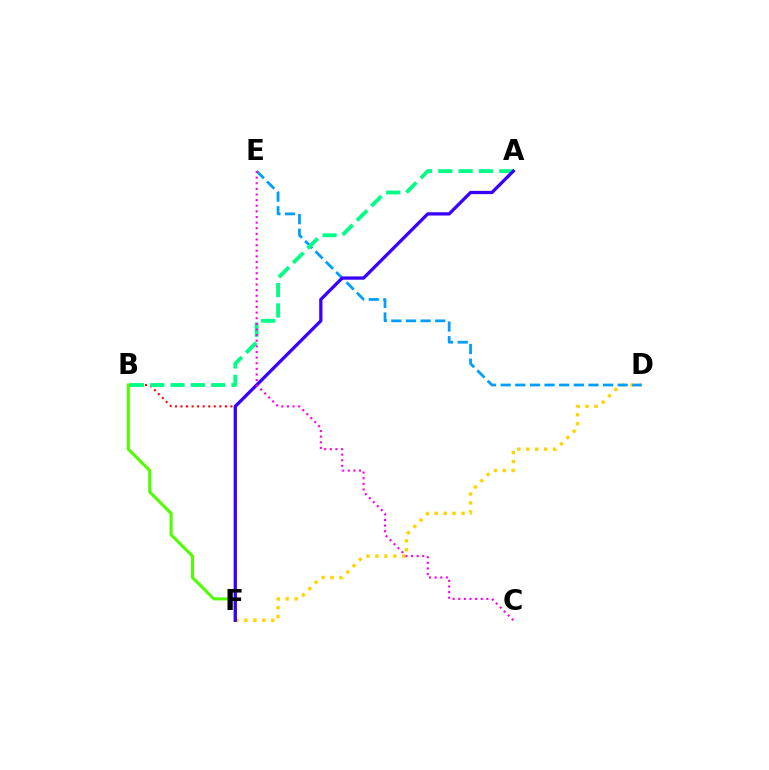{('B', 'F'): [{'color': '#ff0000', 'line_style': 'dotted', 'thickness': 1.51}, {'color': '#4fff00', 'line_style': 'solid', 'thickness': 2.2}], ('D', 'F'): [{'color': '#ffd500', 'line_style': 'dotted', 'thickness': 2.43}], ('D', 'E'): [{'color': '#009eff', 'line_style': 'dashed', 'thickness': 1.99}], ('A', 'B'): [{'color': '#00ff86', 'line_style': 'dashed', 'thickness': 2.76}], ('A', 'F'): [{'color': '#3700ff', 'line_style': 'solid', 'thickness': 2.35}], ('C', 'E'): [{'color': '#ff00ed', 'line_style': 'dotted', 'thickness': 1.53}]}